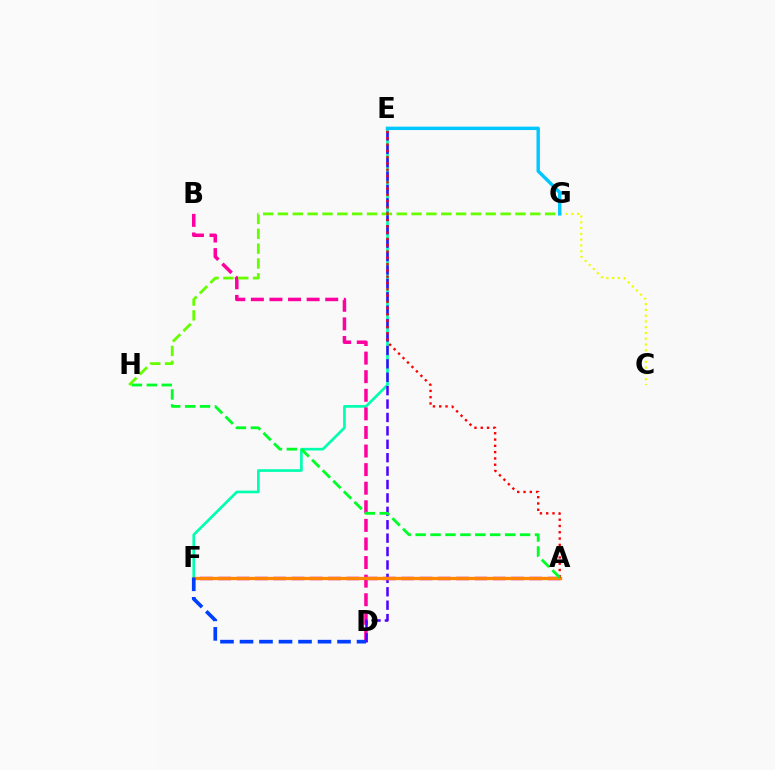{('E', 'F'): [{'color': '#00ffaf', 'line_style': 'solid', 'thickness': 1.92}], ('B', 'D'): [{'color': '#ff00a0', 'line_style': 'dashed', 'thickness': 2.52}], ('D', 'E'): [{'color': '#4f00ff', 'line_style': 'dashed', 'thickness': 1.82}], ('A', 'F'): [{'color': '#d600ff', 'line_style': 'dashed', 'thickness': 2.49}, {'color': '#ff8800', 'line_style': 'solid', 'thickness': 2.38}], ('G', 'H'): [{'color': '#66ff00', 'line_style': 'dashed', 'thickness': 2.02}], ('D', 'F'): [{'color': '#003fff', 'line_style': 'dashed', 'thickness': 2.65}], ('C', 'G'): [{'color': '#eeff00', 'line_style': 'dotted', 'thickness': 1.57}], ('E', 'G'): [{'color': '#00c7ff', 'line_style': 'solid', 'thickness': 2.45}], ('A', 'E'): [{'color': '#ff0000', 'line_style': 'dotted', 'thickness': 1.71}], ('A', 'H'): [{'color': '#00ff27', 'line_style': 'dashed', 'thickness': 2.03}]}